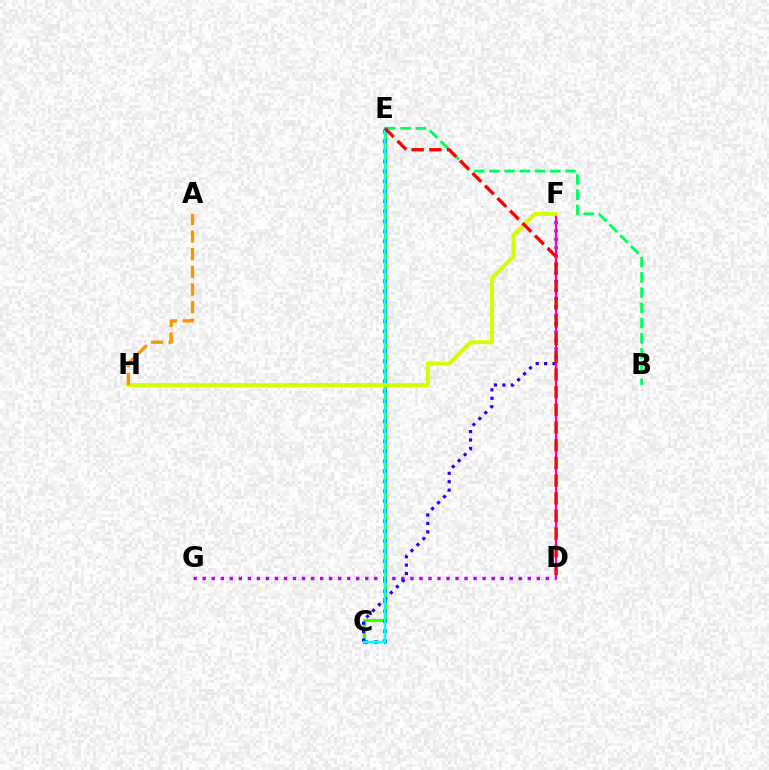{('C', 'E'): [{'color': '#3dff00', 'line_style': 'solid', 'thickness': 2.28}, {'color': '#0074ff', 'line_style': 'dotted', 'thickness': 2.72}, {'color': '#00fff6', 'line_style': 'solid', 'thickness': 1.76}], ('B', 'E'): [{'color': '#00ff5c', 'line_style': 'dashed', 'thickness': 2.07}], ('D', 'G'): [{'color': '#b900ff', 'line_style': 'dotted', 'thickness': 2.45}], ('C', 'F'): [{'color': '#2500ff', 'line_style': 'dotted', 'thickness': 2.29}], ('D', 'F'): [{'color': '#ff00ac', 'line_style': 'solid', 'thickness': 1.63}], ('F', 'H'): [{'color': '#d1ff00', 'line_style': 'solid', 'thickness': 2.81}], ('A', 'H'): [{'color': '#ff9400', 'line_style': 'dashed', 'thickness': 2.39}], ('D', 'E'): [{'color': '#ff0000', 'line_style': 'dashed', 'thickness': 2.4}]}